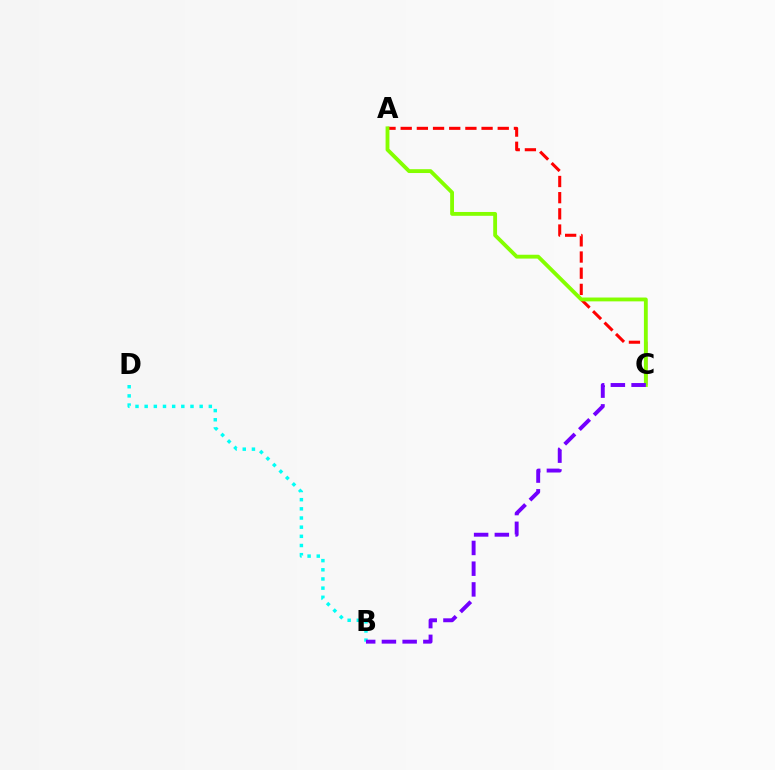{('A', 'C'): [{'color': '#ff0000', 'line_style': 'dashed', 'thickness': 2.2}, {'color': '#84ff00', 'line_style': 'solid', 'thickness': 2.76}], ('B', 'D'): [{'color': '#00fff6', 'line_style': 'dotted', 'thickness': 2.49}], ('B', 'C'): [{'color': '#7200ff', 'line_style': 'dashed', 'thickness': 2.82}]}